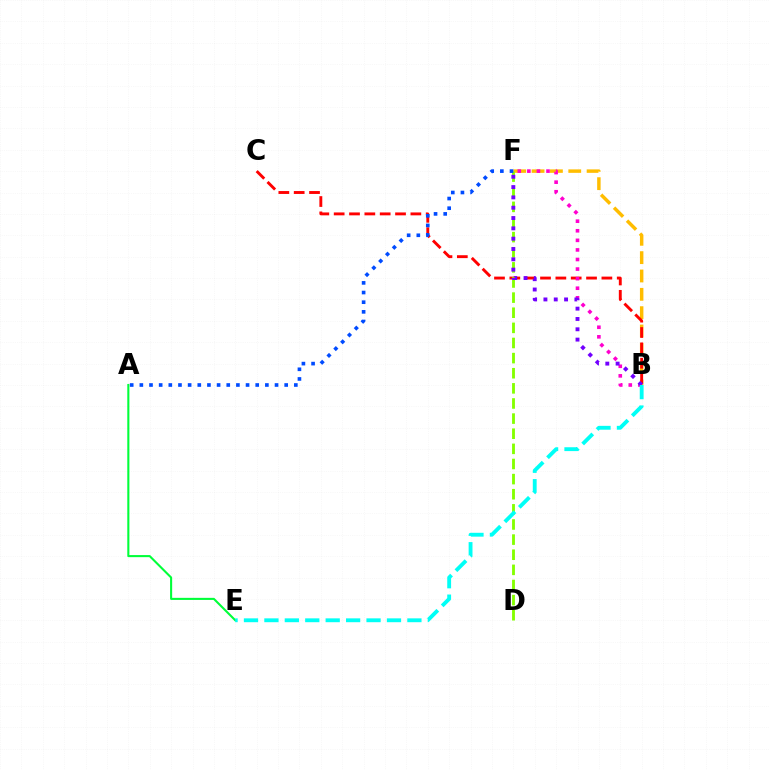{('B', 'F'): [{'color': '#ffbd00', 'line_style': 'dashed', 'thickness': 2.49}, {'color': '#ff00cf', 'line_style': 'dotted', 'thickness': 2.6}, {'color': '#7200ff', 'line_style': 'dotted', 'thickness': 2.8}], ('B', 'C'): [{'color': '#ff0000', 'line_style': 'dashed', 'thickness': 2.08}], ('D', 'F'): [{'color': '#84ff00', 'line_style': 'dashed', 'thickness': 2.05}], ('A', 'E'): [{'color': '#00ff39', 'line_style': 'solid', 'thickness': 1.5}], ('B', 'E'): [{'color': '#00fff6', 'line_style': 'dashed', 'thickness': 2.78}], ('A', 'F'): [{'color': '#004bff', 'line_style': 'dotted', 'thickness': 2.62}]}